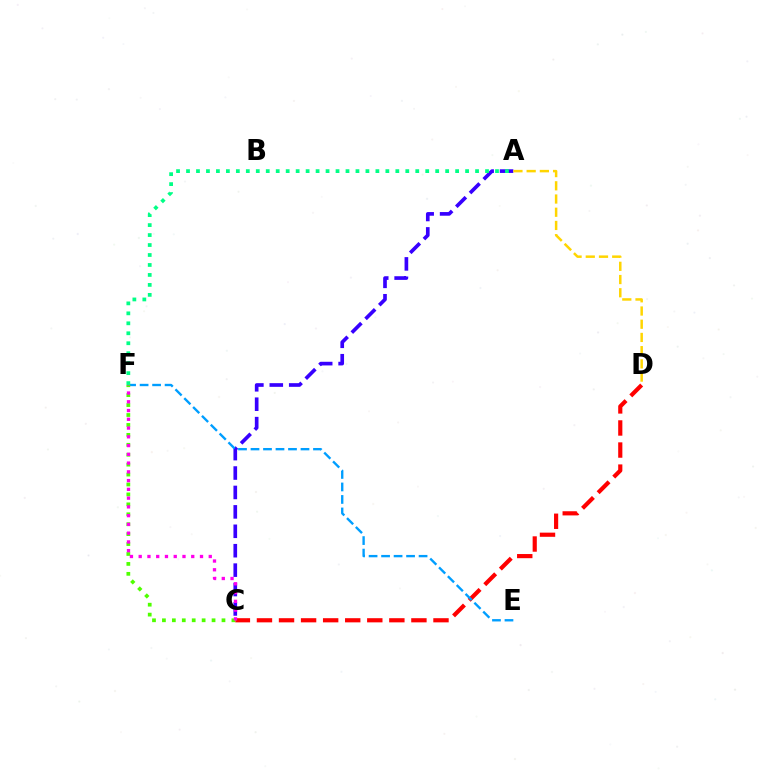{('A', 'C'): [{'color': '#3700ff', 'line_style': 'dashed', 'thickness': 2.64}], ('C', 'D'): [{'color': '#ff0000', 'line_style': 'dashed', 'thickness': 3.0}], ('E', 'F'): [{'color': '#009eff', 'line_style': 'dashed', 'thickness': 1.7}], ('C', 'F'): [{'color': '#4fff00', 'line_style': 'dotted', 'thickness': 2.7}, {'color': '#ff00ed', 'line_style': 'dotted', 'thickness': 2.38}], ('A', 'F'): [{'color': '#00ff86', 'line_style': 'dotted', 'thickness': 2.71}], ('A', 'D'): [{'color': '#ffd500', 'line_style': 'dashed', 'thickness': 1.8}]}